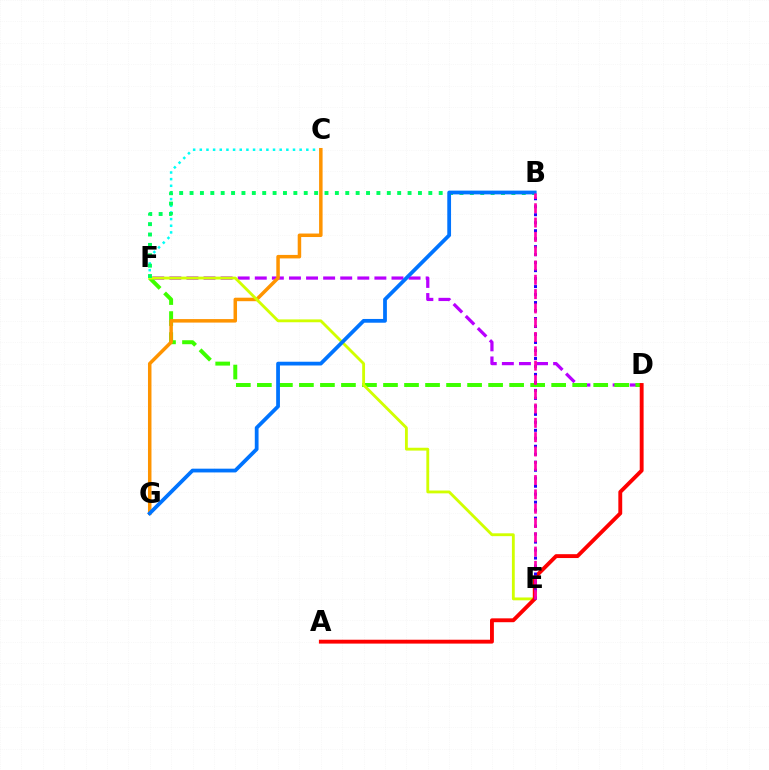{('C', 'F'): [{'color': '#00fff6', 'line_style': 'dotted', 'thickness': 1.81}], ('D', 'F'): [{'color': '#b900ff', 'line_style': 'dashed', 'thickness': 2.32}, {'color': '#3dff00', 'line_style': 'dashed', 'thickness': 2.86}], ('C', 'G'): [{'color': '#ff9400', 'line_style': 'solid', 'thickness': 2.52}], ('E', 'F'): [{'color': '#d1ff00', 'line_style': 'solid', 'thickness': 2.05}], ('B', 'F'): [{'color': '#00ff5c', 'line_style': 'dotted', 'thickness': 2.82}], ('A', 'D'): [{'color': '#ff0000', 'line_style': 'solid', 'thickness': 2.79}], ('B', 'E'): [{'color': '#2500ff', 'line_style': 'dotted', 'thickness': 2.17}, {'color': '#ff00ac', 'line_style': 'dashed', 'thickness': 1.94}], ('B', 'G'): [{'color': '#0074ff', 'line_style': 'solid', 'thickness': 2.71}]}